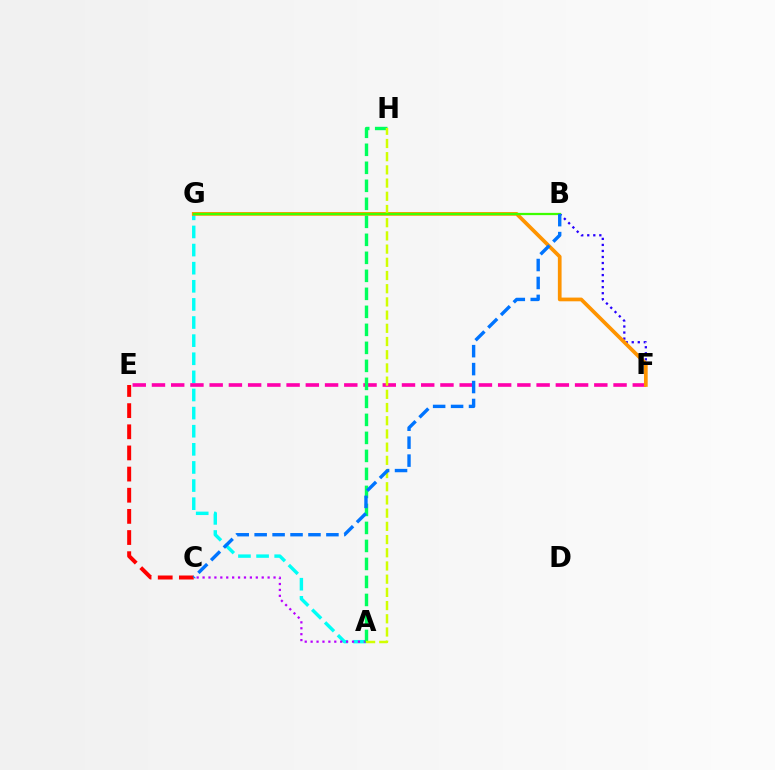{('A', 'G'): [{'color': '#00fff6', 'line_style': 'dashed', 'thickness': 2.46}], ('C', 'E'): [{'color': '#ff0000', 'line_style': 'dashed', 'thickness': 2.87}], ('B', 'F'): [{'color': '#2500ff', 'line_style': 'dotted', 'thickness': 1.64}], ('E', 'F'): [{'color': '#ff00ac', 'line_style': 'dashed', 'thickness': 2.61}], ('F', 'G'): [{'color': '#ff9400', 'line_style': 'solid', 'thickness': 2.67}], ('A', 'C'): [{'color': '#b900ff', 'line_style': 'dotted', 'thickness': 1.61}], ('A', 'H'): [{'color': '#00ff5c', 'line_style': 'dashed', 'thickness': 2.45}, {'color': '#d1ff00', 'line_style': 'dashed', 'thickness': 1.79}], ('B', 'G'): [{'color': '#3dff00', 'line_style': 'solid', 'thickness': 1.62}], ('B', 'C'): [{'color': '#0074ff', 'line_style': 'dashed', 'thickness': 2.44}]}